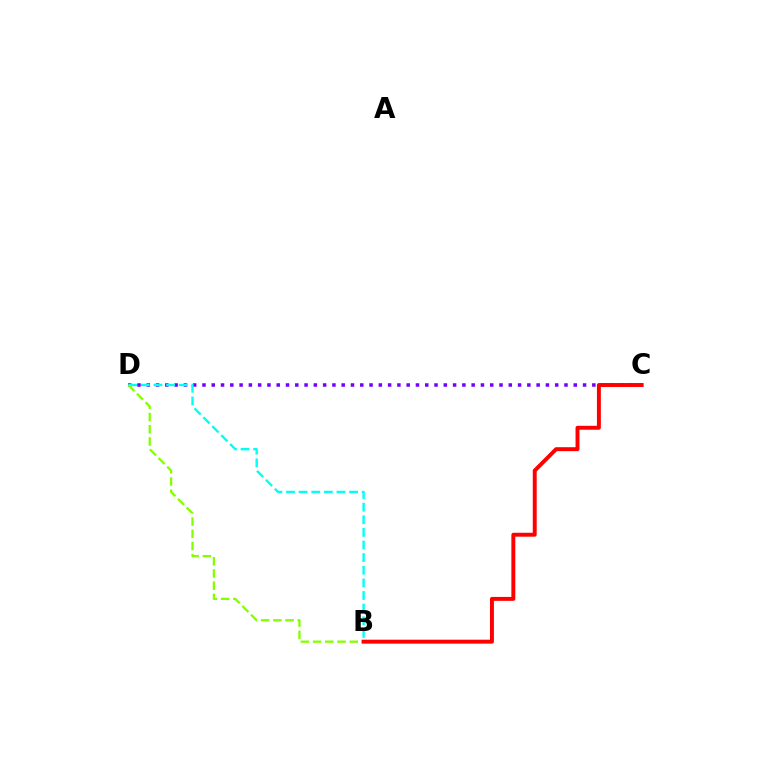{('C', 'D'): [{'color': '#7200ff', 'line_style': 'dotted', 'thickness': 2.52}], ('B', 'D'): [{'color': '#00fff6', 'line_style': 'dashed', 'thickness': 1.71}, {'color': '#84ff00', 'line_style': 'dashed', 'thickness': 1.66}], ('B', 'C'): [{'color': '#ff0000', 'line_style': 'solid', 'thickness': 2.83}]}